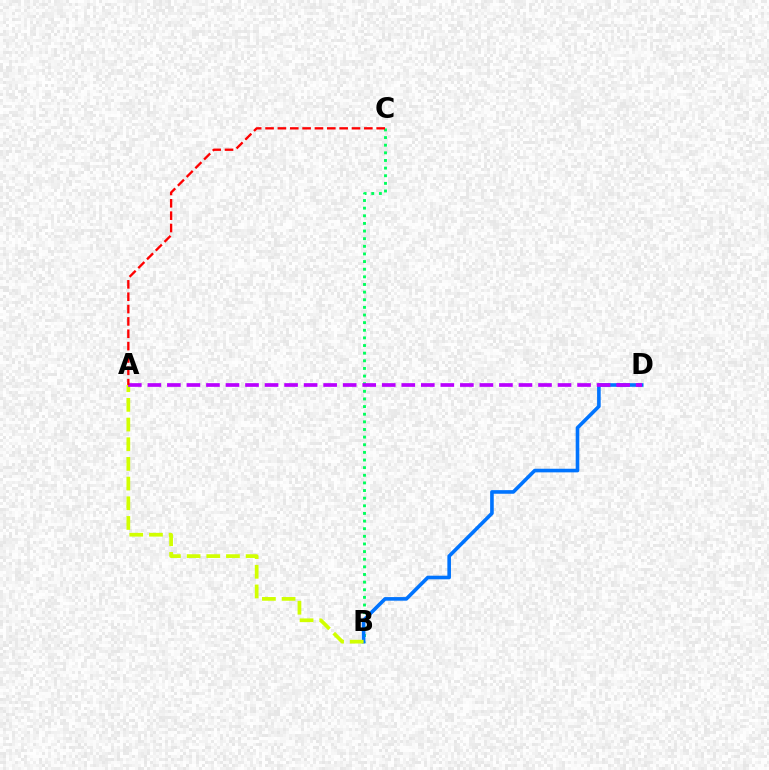{('B', 'C'): [{'color': '#00ff5c', 'line_style': 'dotted', 'thickness': 2.07}], ('B', 'D'): [{'color': '#0074ff', 'line_style': 'solid', 'thickness': 2.6}], ('A', 'B'): [{'color': '#d1ff00', 'line_style': 'dashed', 'thickness': 2.67}], ('A', 'D'): [{'color': '#b900ff', 'line_style': 'dashed', 'thickness': 2.65}], ('A', 'C'): [{'color': '#ff0000', 'line_style': 'dashed', 'thickness': 1.68}]}